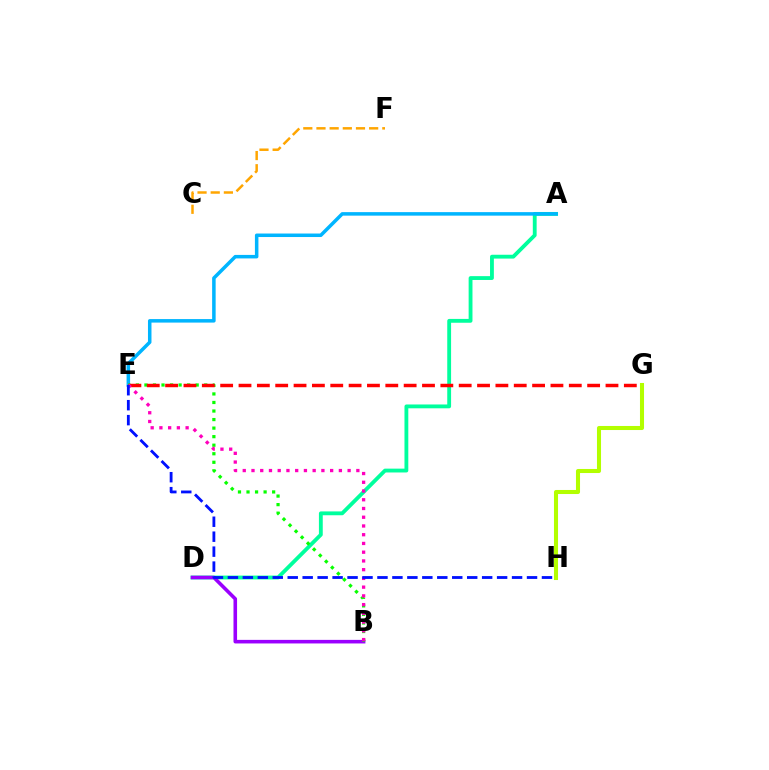{('A', 'D'): [{'color': '#00ff9d', 'line_style': 'solid', 'thickness': 2.76}], ('A', 'E'): [{'color': '#00b5ff', 'line_style': 'solid', 'thickness': 2.53}], ('B', 'D'): [{'color': '#9b00ff', 'line_style': 'solid', 'thickness': 2.57}], ('C', 'F'): [{'color': '#ffa500', 'line_style': 'dashed', 'thickness': 1.79}], ('B', 'E'): [{'color': '#08ff00', 'line_style': 'dotted', 'thickness': 2.32}, {'color': '#ff00bd', 'line_style': 'dotted', 'thickness': 2.37}], ('E', 'G'): [{'color': '#ff0000', 'line_style': 'dashed', 'thickness': 2.49}], ('G', 'H'): [{'color': '#b3ff00', 'line_style': 'solid', 'thickness': 2.92}], ('E', 'H'): [{'color': '#0010ff', 'line_style': 'dashed', 'thickness': 2.03}]}